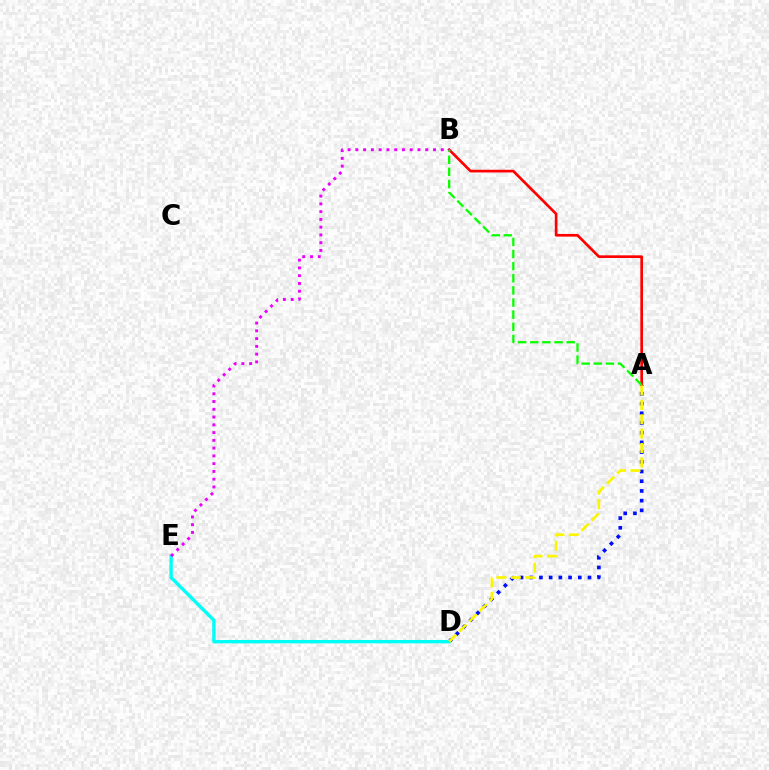{('A', 'D'): [{'color': '#0010ff', 'line_style': 'dotted', 'thickness': 2.64}, {'color': '#fcf500', 'line_style': 'dashed', 'thickness': 1.96}], ('A', 'B'): [{'color': '#ff0000', 'line_style': 'solid', 'thickness': 1.93}, {'color': '#08ff00', 'line_style': 'dashed', 'thickness': 1.65}], ('D', 'E'): [{'color': '#00fff6', 'line_style': 'solid', 'thickness': 2.44}], ('B', 'E'): [{'color': '#ee00ff', 'line_style': 'dotted', 'thickness': 2.11}]}